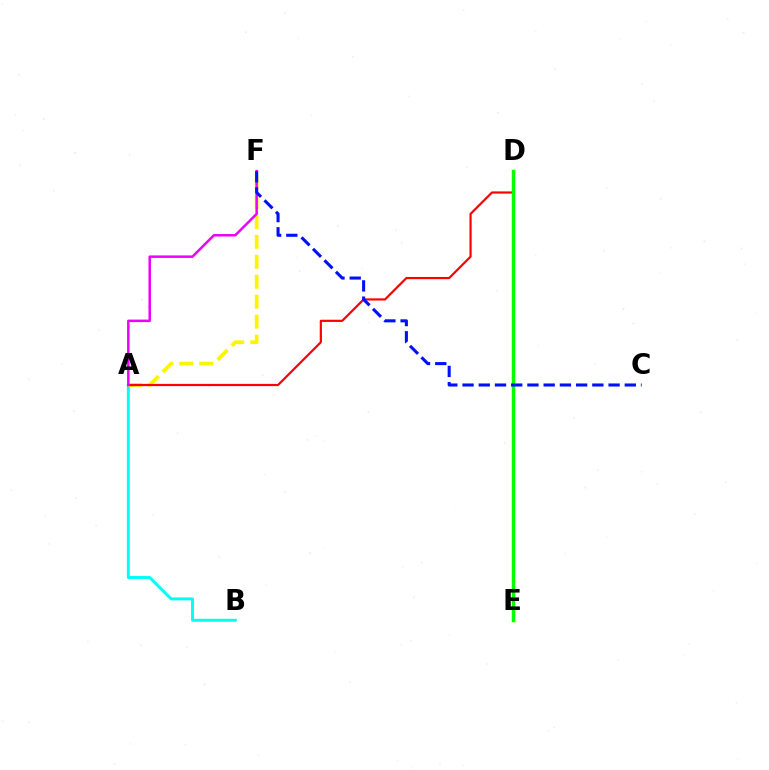{('A', 'B'): [{'color': '#00fff6', 'line_style': 'solid', 'thickness': 2.12}], ('A', 'F'): [{'color': '#fcf500', 'line_style': 'dashed', 'thickness': 2.71}, {'color': '#ee00ff', 'line_style': 'solid', 'thickness': 1.81}], ('A', 'D'): [{'color': '#ff0000', 'line_style': 'solid', 'thickness': 1.58}], ('D', 'E'): [{'color': '#08ff00', 'line_style': 'solid', 'thickness': 2.49}], ('C', 'F'): [{'color': '#0010ff', 'line_style': 'dashed', 'thickness': 2.2}]}